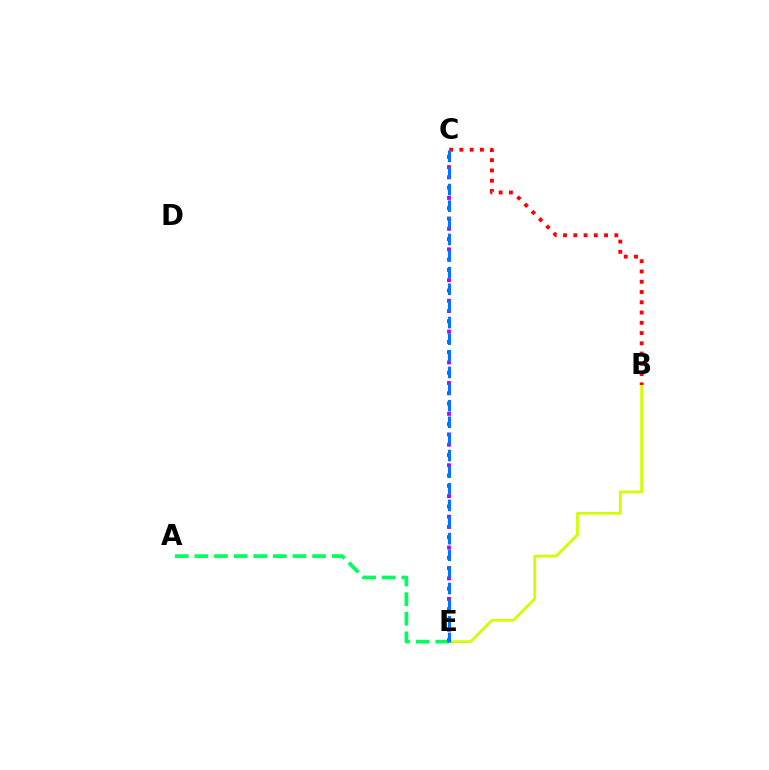{('B', 'E'): [{'color': '#d1ff00', 'line_style': 'solid', 'thickness': 2.0}], ('B', 'C'): [{'color': '#ff0000', 'line_style': 'dotted', 'thickness': 2.79}], ('A', 'E'): [{'color': '#00ff5c', 'line_style': 'dashed', 'thickness': 2.67}], ('C', 'E'): [{'color': '#b900ff', 'line_style': 'dotted', 'thickness': 2.79}, {'color': '#0074ff', 'line_style': 'dashed', 'thickness': 2.26}]}